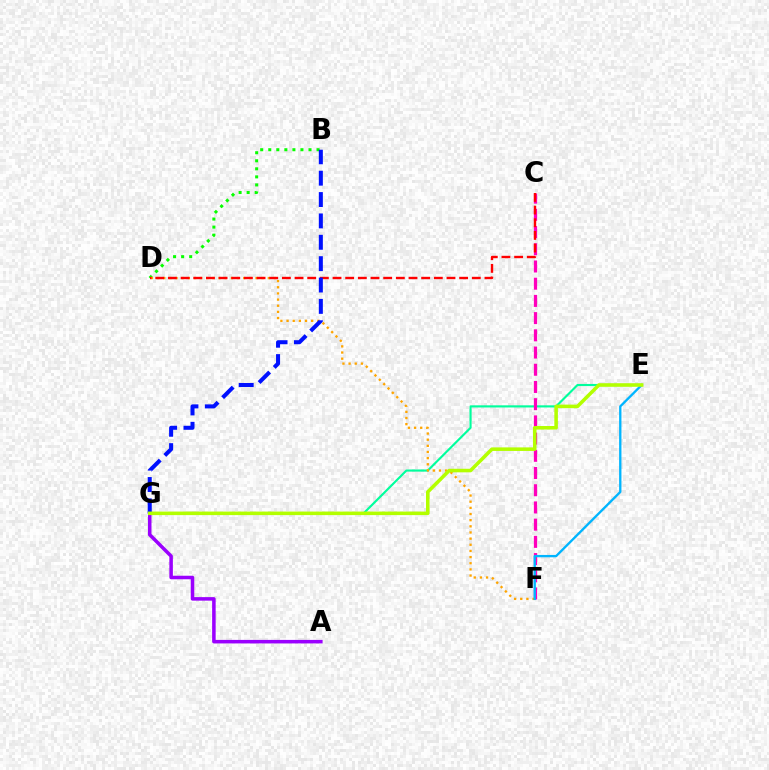{('B', 'D'): [{'color': '#08ff00', 'line_style': 'dotted', 'thickness': 2.19}], ('A', 'G'): [{'color': '#9b00ff', 'line_style': 'solid', 'thickness': 2.54}], ('E', 'G'): [{'color': '#00ff9d', 'line_style': 'solid', 'thickness': 1.54}, {'color': '#b3ff00', 'line_style': 'solid', 'thickness': 2.56}], ('C', 'F'): [{'color': '#ff00bd', 'line_style': 'dashed', 'thickness': 2.34}], ('D', 'F'): [{'color': '#ffa500', 'line_style': 'dotted', 'thickness': 1.67}], ('E', 'F'): [{'color': '#00b5ff', 'line_style': 'solid', 'thickness': 1.68}], ('C', 'D'): [{'color': '#ff0000', 'line_style': 'dashed', 'thickness': 1.72}], ('B', 'G'): [{'color': '#0010ff', 'line_style': 'dashed', 'thickness': 2.9}]}